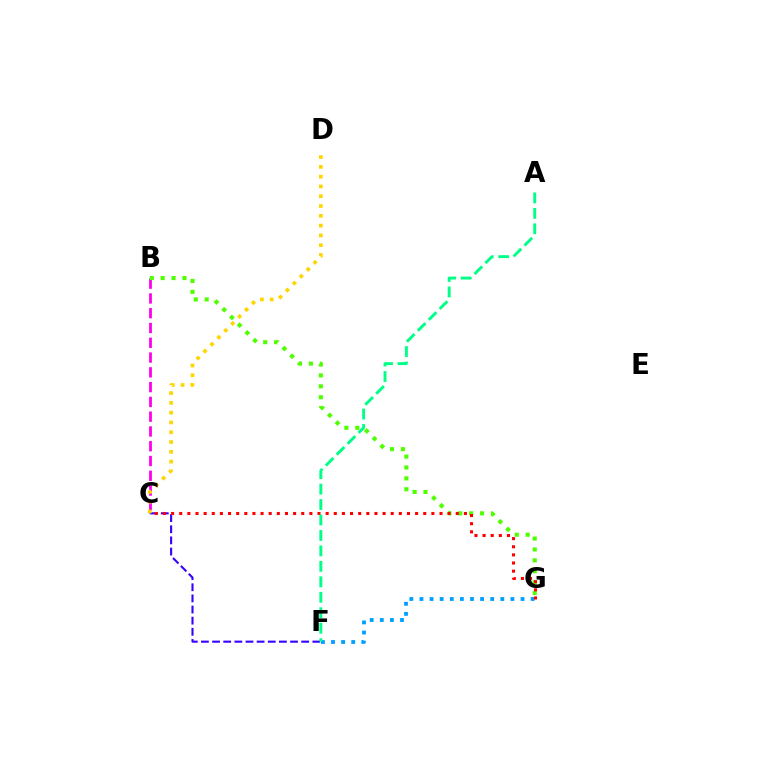{('B', 'C'): [{'color': '#ff00ed', 'line_style': 'dashed', 'thickness': 2.01}], ('B', 'G'): [{'color': '#4fff00', 'line_style': 'dotted', 'thickness': 2.96}], ('C', 'F'): [{'color': '#3700ff', 'line_style': 'dashed', 'thickness': 1.51}], ('F', 'G'): [{'color': '#009eff', 'line_style': 'dotted', 'thickness': 2.75}], ('C', 'D'): [{'color': '#ffd500', 'line_style': 'dotted', 'thickness': 2.66}], ('C', 'G'): [{'color': '#ff0000', 'line_style': 'dotted', 'thickness': 2.21}], ('A', 'F'): [{'color': '#00ff86', 'line_style': 'dashed', 'thickness': 2.1}]}